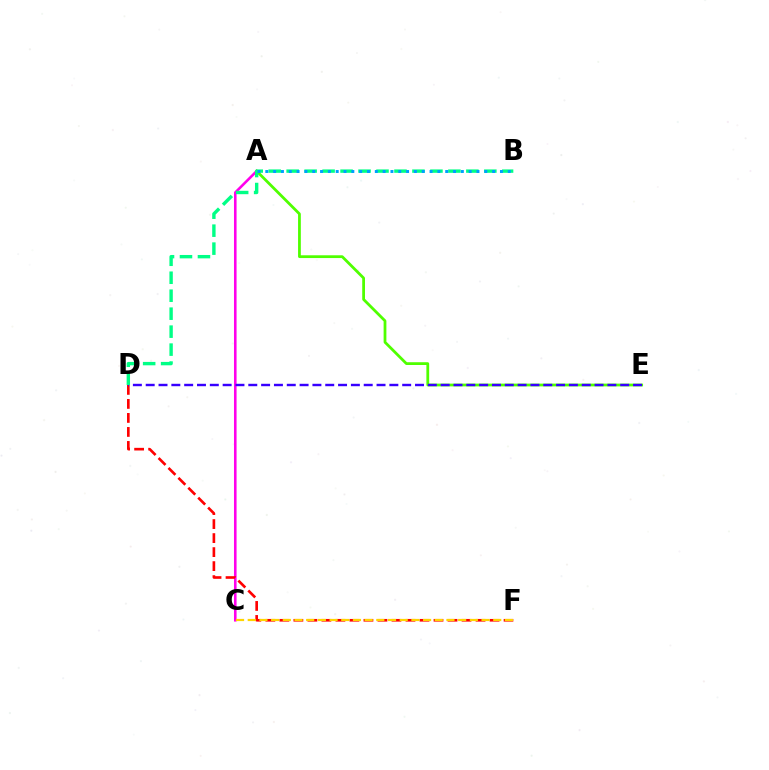{('A', 'C'): [{'color': '#ff00ed', 'line_style': 'solid', 'thickness': 1.86}], ('A', 'E'): [{'color': '#4fff00', 'line_style': 'solid', 'thickness': 2.0}], ('D', 'F'): [{'color': '#ff0000', 'line_style': 'dashed', 'thickness': 1.9}], ('D', 'E'): [{'color': '#3700ff', 'line_style': 'dashed', 'thickness': 1.74}], ('C', 'F'): [{'color': '#ffd500', 'line_style': 'dashed', 'thickness': 1.59}], ('B', 'D'): [{'color': '#00ff86', 'line_style': 'dashed', 'thickness': 2.44}], ('A', 'B'): [{'color': '#009eff', 'line_style': 'dotted', 'thickness': 2.13}]}